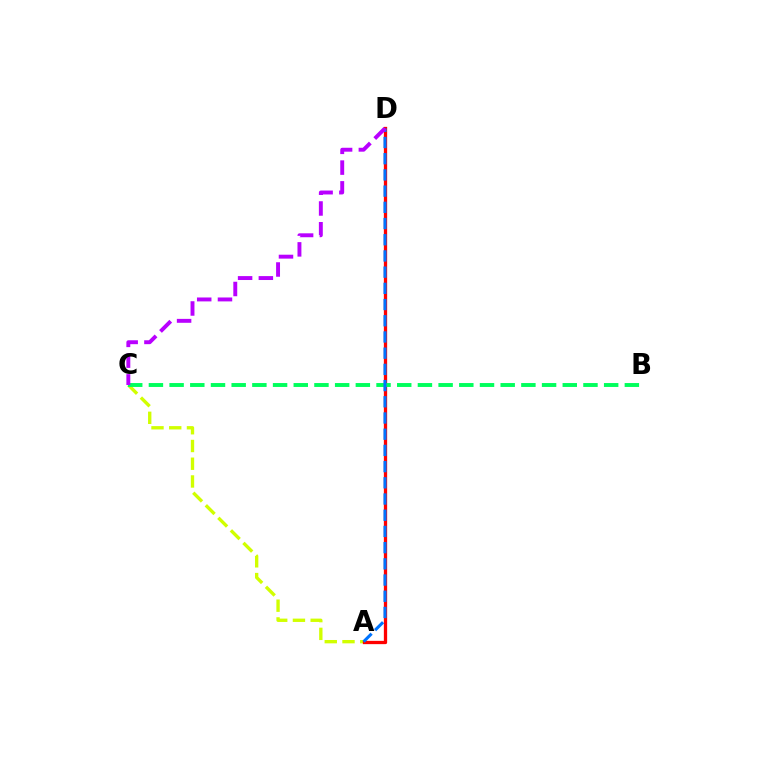{('A', 'C'): [{'color': '#d1ff00', 'line_style': 'dashed', 'thickness': 2.41}], ('A', 'D'): [{'color': '#ff0000', 'line_style': 'solid', 'thickness': 2.37}, {'color': '#0074ff', 'line_style': 'dashed', 'thickness': 2.2}], ('B', 'C'): [{'color': '#00ff5c', 'line_style': 'dashed', 'thickness': 2.81}], ('C', 'D'): [{'color': '#b900ff', 'line_style': 'dashed', 'thickness': 2.82}]}